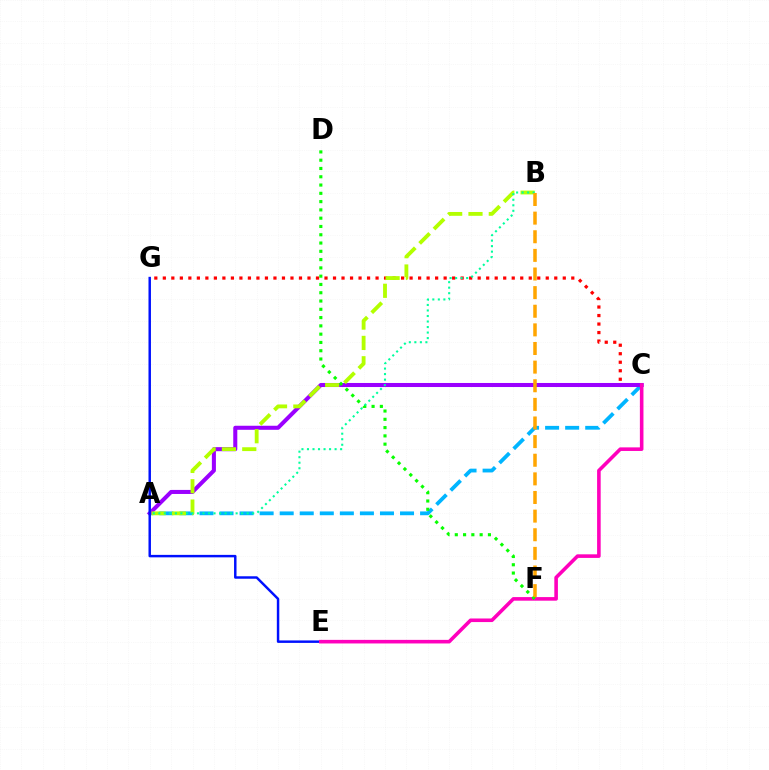{('A', 'C'): [{'color': '#00b5ff', 'line_style': 'dashed', 'thickness': 2.72}, {'color': '#9b00ff', 'line_style': 'solid', 'thickness': 2.91}], ('C', 'G'): [{'color': '#ff0000', 'line_style': 'dotted', 'thickness': 2.31}], ('E', 'G'): [{'color': '#0010ff', 'line_style': 'solid', 'thickness': 1.77}], ('C', 'E'): [{'color': '#ff00bd', 'line_style': 'solid', 'thickness': 2.58}], ('A', 'B'): [{'color': '#b3ff00', 'line_style': 'dashed', 'thickness': 2.76}, {'color': '#00ff9d', 'line_style': 'dotted', 'thickness': 1.5}], ('D', 'F'): [{'color': '#08ff00', 'line_style': 'dotted', 'thickness': 2.25}], ('B', 'F'): [{'color': '#ffa500', 'line_style': 'dashed', 'thickness': 2.53}]}